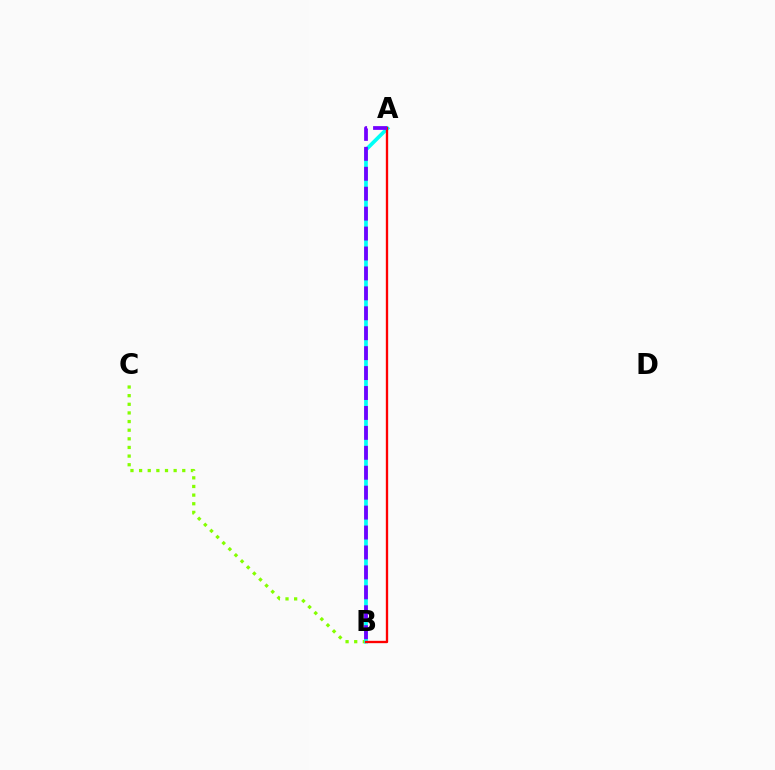{('B', 'C'): [{'color': '#84ff00', 'line_style': 'dotted', 'thickness': 2.35}], ('A', 'B'): [{'color': '#00fff6', 'line_style': 'solid', 'thickness': 2.66}, {'color': '#ff0000', 'line_style': 'solid', 'thickness': 1.68}, {'color': '#7200ff', 'line_style': 'dashed', 'thickness': 2.71}]}